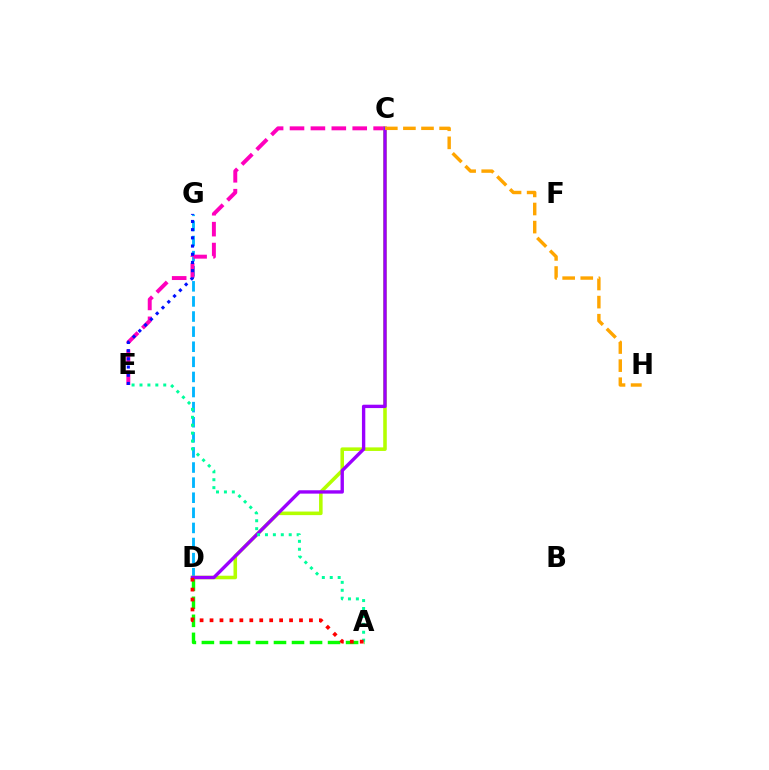{('D', 'G'): [{'color': '#00b5ff', 'line_style': 'dashed', 'thickness': 2.05}], ('C', 'E'): [{'color': '#ff00bd', 'line_style': 'dashed', 'thickness': 2.84}], ('C', 'D'): [{'color': '#b3ff00', 'line_style': 'solid', 'thickness': 2.57}, {'color': '#9b00ff', 'line_style': 'solid', 'thickness': 2.42}], ('A', 'D'): [{'color': '#08ff00', 'line_style': 'dashed', 'thickness': 2.45}, {'color': '#ff0000', 'line_style': 'dotted', 'thickness': 2.7}], ('C', 'H'): [{'color': '#ffa500', 'line_style': 'dashed', 'thickness': 2.46}], ('E', 'G'): [{'color': '#0010ff', 'line_style': 'dotted', 'thickness': 2.23}], ('A', 'E'): [{'color': '#00ff9d', 'line_style': 'dotted', 'thickness': 2.15}]}